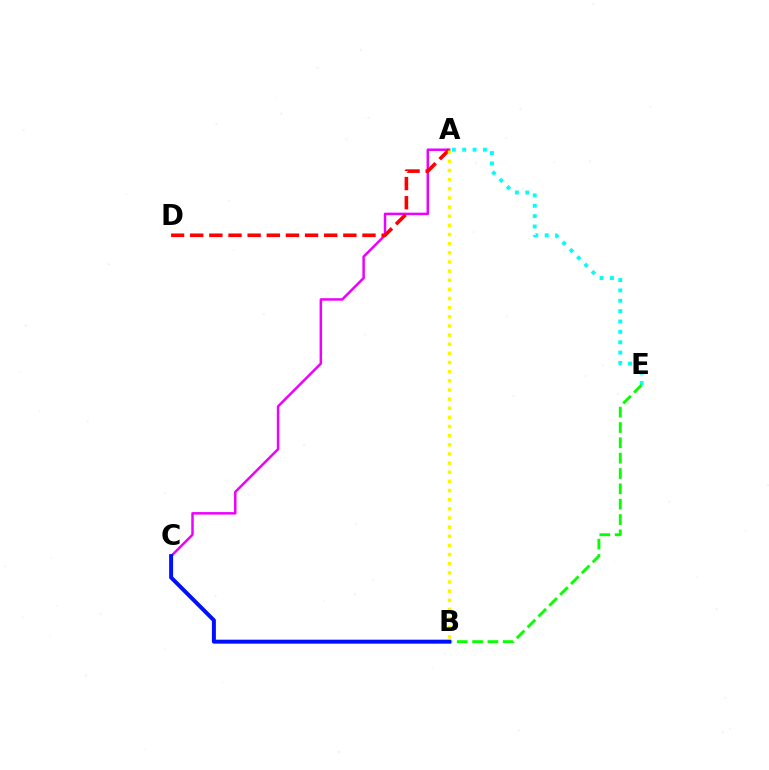{('A', 'E'): [{'color': '#00fff6', 'line_style': 'dotted', 'thickness': 2.82}], ('A', 'C'): [{'color': '#ee00ff', 'line_style': 'solid', 'thickness': 1.8}], ('A', 'D'): [{'color': '#ff0000', 'line_style': 'dashed', 'thickness': 2.6}], ('B', 'E'): [{'color': '#08ff00', 'line_style': 'dashed', 'thickness': 2.08}], ('B', 'C'): [{'color': '#0010ff', 'line_style': 'solid', 'thickness': 2.86}], ('A', 'B'): [{'color': '#fcf500', 'line_style': 'dotted', 'thickness': 2.48}]}